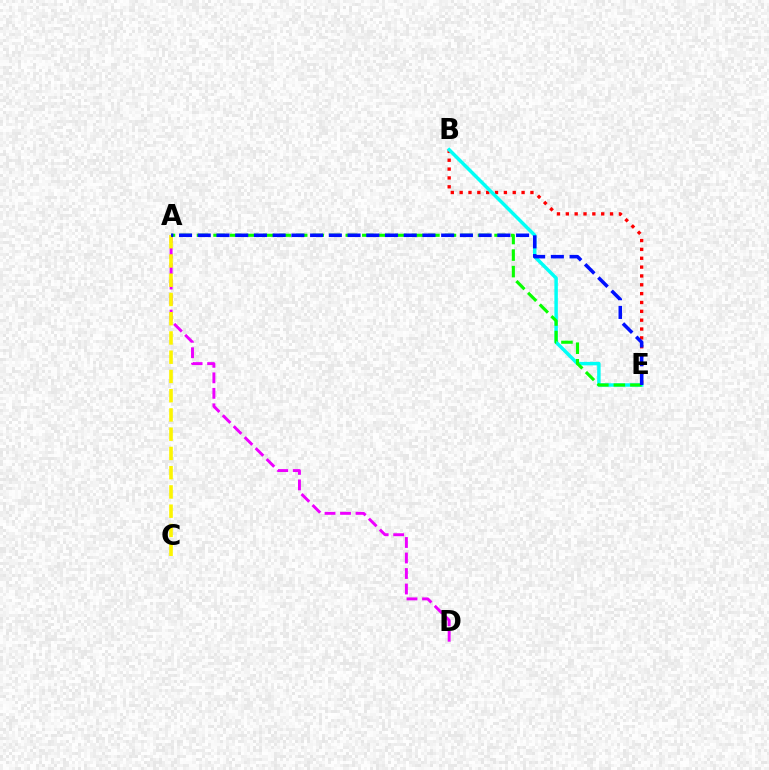{('B', 'E'): [{'color': '#ff0000', 'line_style': 'dotted', 'thickness': 2.4}, {'color': '#00fff6', 'line_style': 'solid', 'thickness': 2.5}], ('A', 'D'): [{'color': '#ee00ff', 'line_style': 'dashed', 'thickness': 2.11}], ('A', 'E'): [{'color': '#08ff00', 'line_style': 'dashed', 'thickness': 2.25}, {'color': '#0010ff', 'line_style': 'dashed', 'thickness': 2.54}], ('A', 'C'): [{'color': '#fcf500', 'line_style': 'dashed', 'thickness': 2.61}]}